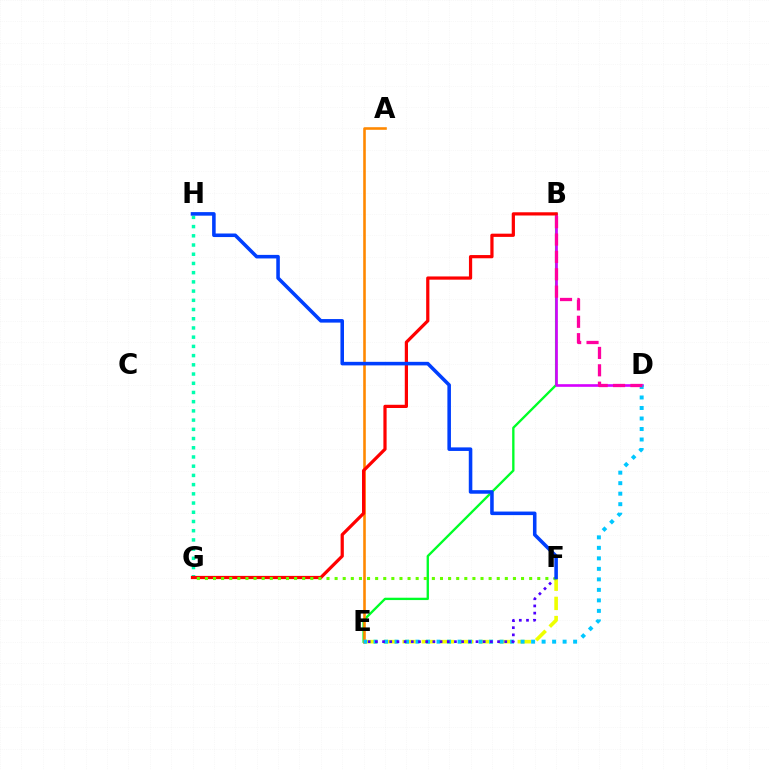{('B', 'E'): [{'color': '#00ff27', 'line_style': 'solid', 'thickness': 1.69}], ('A', 'E'): [{'color': '#ff8800', 'line_style': 'solid', 'thickness': 1.87}], ('G', 'H'): [{'color': '#00ffaf', 'line_style': 'dotted', 'thickness': 2.5}], ('E', 'F'): [{'color': '#eeff00', 'line_style': 'dashed', 'thickness': 2.61}, {'color': '#4f00ff', 'line_style': 'dotted', 'thickness': 1.95}], ('B', 'D'): [{'color': '#d600ff', 'line_style': 'solid', 'thickness': 1.9}, {'color': '#ff00a0', 'line_style': 'dashed', 'thickness': 2.36}], ('B', 'G'): [{'color': '#ff0000', 'line_style': 'solid', 'thickness': 2.32}], ('D', 'E'): [{'color': '#00c7ff', 'line_style': 'dotted', 'thickness': 2.85}], ('F', 'G'): [{'color': '#66ff00', 'line_style': 'dotted', 'thickness': 2.2}], ('F', 'H'): [{'color': '#003fff', 'line_style': 'solid', 'thickness': 2.56}]}